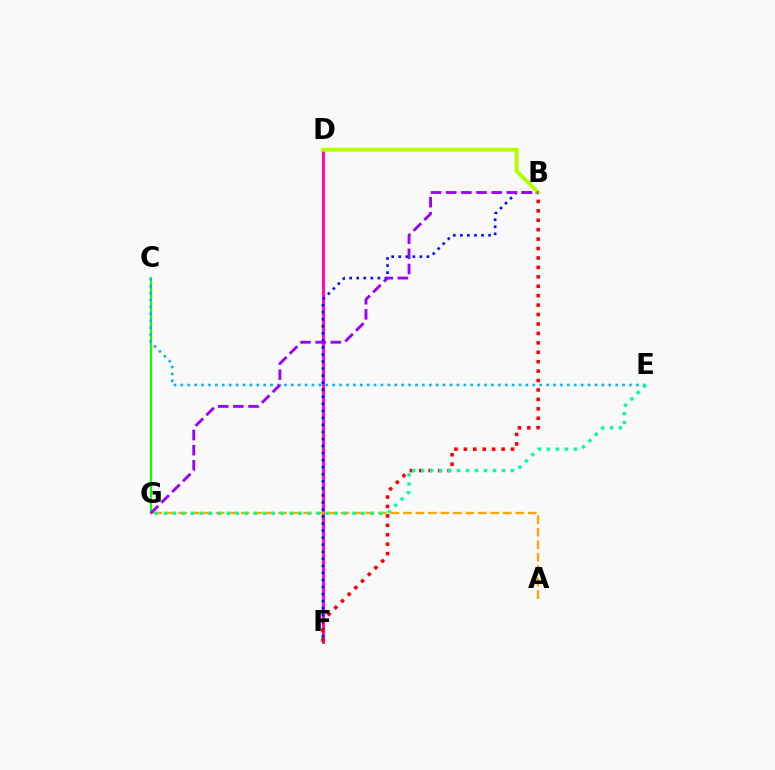{('D', 'F'): [{'color': '#ff00bd', 'line_style': 'solid', 'thickness': 2.07}], ('C', 'G'): [{'color': '#08ff00', 'line_style': 'solid', 'thickness': 1.52}], ('B', 'F'): [{'color': '#0010ff', 'line_style': 'dotted', 'thickness': 1.91}, {'color': '#ff0000', 'line_style': 'dotted', 'thickness': 2.56}], ('C', 'E'): [{'color': '#00b5ff', 'line_style': 'dotted', 'thickness': 1.88}], ('B', 'D'): [{'color': '#b3ff00', 'line_style': 'solid', 'thickness': 2.82}], ('A', 'G'): [{'color': '#ffa500', 'line_style': 'dashed', 'thickness': 1.7}], ('B', 'G'): [{'color': '#9b00ff', 'line_style': 'dashed', 'thickness': 2.06}], ('E', 'G'): [{'color': '#00ff9d', 'line_style': 'dotted', 'thickness': 2.44}]}